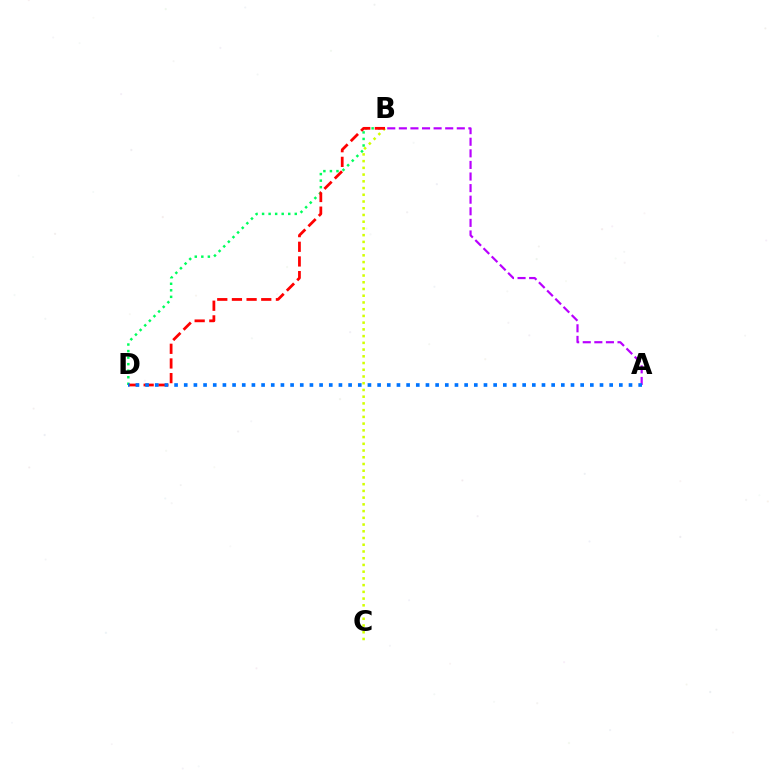{('B', 'D'): [{'color': '#00ff5c', 'line_style': 'dotted', 'thickness': 1.78}, {'color': '#ff0000', 'line_style': 'dashed', 'thickness': 1.99}], ('A', 'B'): [{'color': '#b900ff', 'line_style': 'dashed', 'thickness': 1.57}], ('B', 'C'): [{'color': '#d1ff00', 'line_style': 'dotted', 'thickness': 1.83}], ('A', 'D'): [{'color': '#0074ff', 'line_style': 'dotted', 'thickness': 2.63}]}